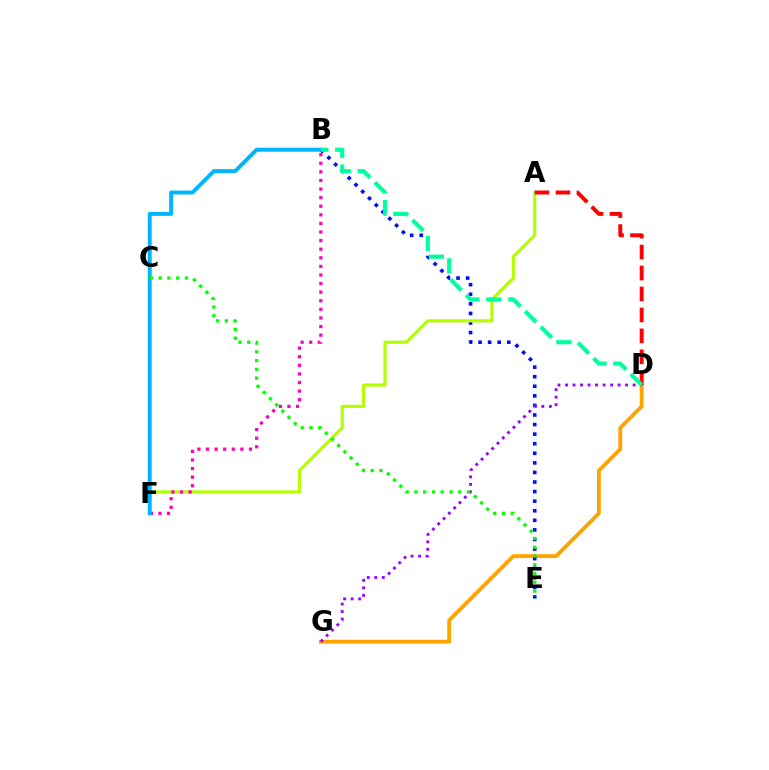{('D', 'G'): [{'color': '#ffa500', 'line_style': 'solid', 'thickness': 2.76}, {'color': '#9b00ff', 'line_style': 'dotted', 'thickness': 2.04}], ('B', 'E'): [{'color': '#0010ff', 'line_style': 'dotted', 'thickness': 2.6}], ('A', 'F'): [{'color': '#b3ff00', 'line_style': 'solid', 'thickness': 2.28}], ('A', 'D'): [{'color': '#ff0000', 'line_style': 'dashed', 'thickness': 2.85}], ('B', 'F'): [{'color': '#ff00bd', 'line_style': 'dotted', 'thickness': 2.33}, {'color': '#00b5ff', 'line_style': 'solid', 'thickness': 2.84}], ('B', 'D'): [{'color': '#00ff9d', 'line_style': 'dashed', 'thickness': 2.98}], ('C', 'E'): [{'color': '#08ff00', 'line_style': 'dotted', 'thickness': 2.38}]}